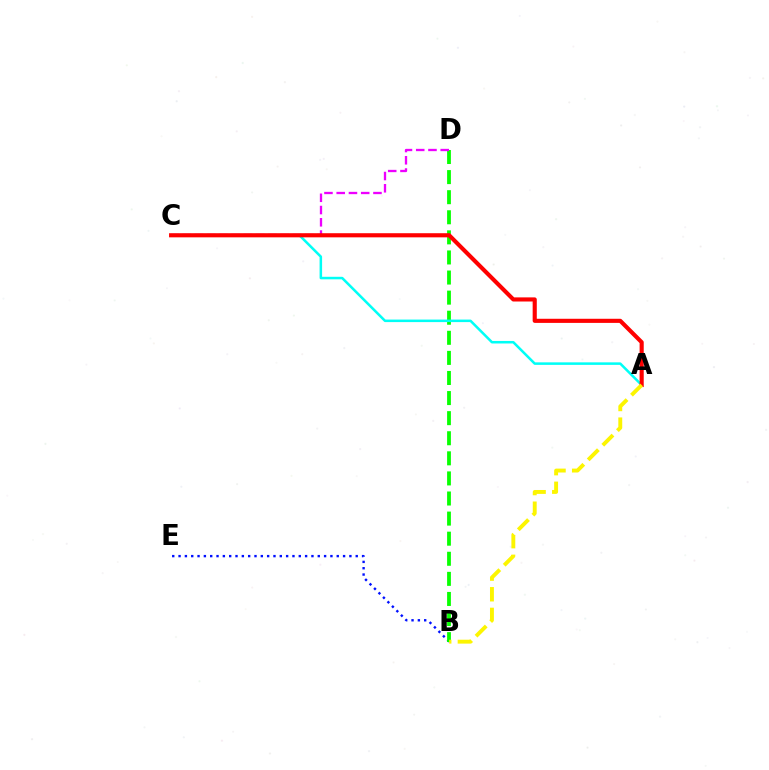{('B', 'E'): [{'color': '#0010ff', 'line_style': 'dotted', 'thickness': 1.72}], ('B', 'D'): [{'color': '#08ff00', 'line_style': 'dashed', 'thickness': 2.73}], ('C', 'D'): [{'color': '#ee00ff', 'line_style': 'dashed', 'thickness': 1.66}], ('A', 'C'): [{'color': '#00fff6', 'line_style': 'solid', 'thickness': 1.82}, {'color': '#ff0000', 'line_style': 'solid', 'thickness': 2.97}], ('A', 'B'): [{'color': '#fcf500', 'line_style': 'dashed', 'thickness': 2.81}]}